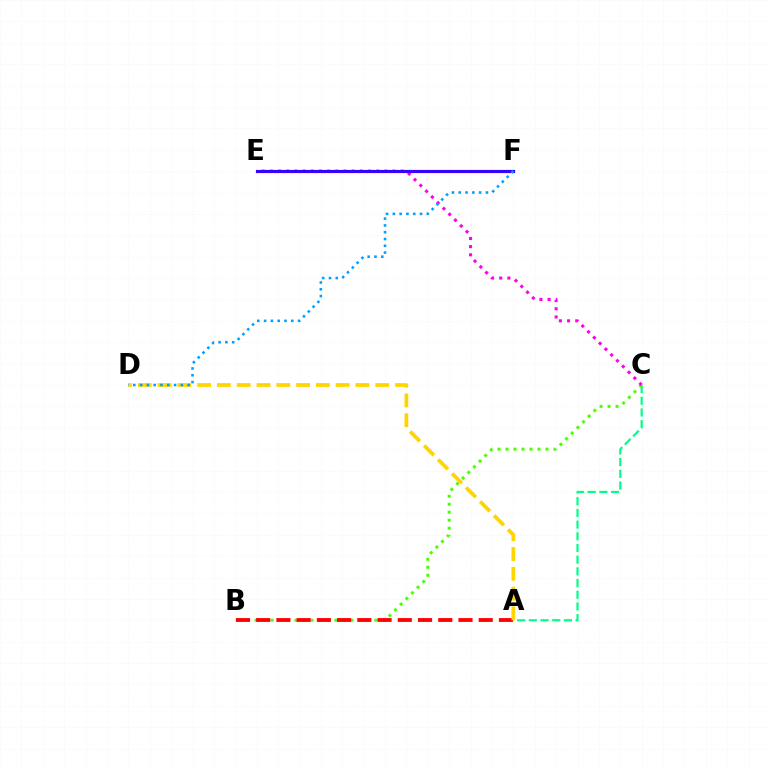{('A', 'C'): [{'color': '#00ff86', 'line_style': 'dashed', 'thickness': 1.59}], ('B', 'C'): [{'color': '#4fff00', 'line_style': 'dotted', 'thickness': 2.17}], ('A', 'B'): [{'color': '#ff0000', 'line_style': 'dashed', 'thickness': 2.75}], ('A', 'D'): [{'color': '#ffd500', 'line_style': 'dashed', 'thickness': 2.69}], ('C', 'E'): [{'color': '#ff00ed', 'line_style': 'dotted', 'thickness': 2.22}], ('E', 'F'): [{'color': '#3700ff', 'line_style': 'solid', 'thickness': 2.28}], ('D', 'F'): [{'color': '#009eff', 'line_style': 'dotted', 'thickness': 1.85}]}